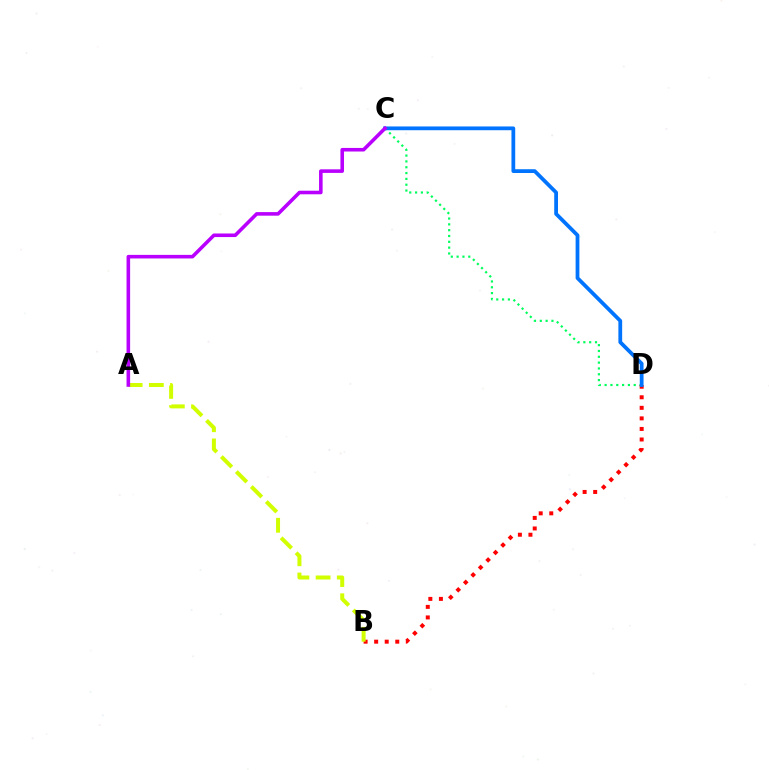{('C', 'D'): [{'color': '#00ff5c', 'line_style': 'dotted', 'thickness': 1.58}, {'color': '#0074ff', 'line_style': 'solid', 'thickness': 2.72}], ('B', 'D'): [{'color': '#ff0000', 'line_style': 'dotted', 'thickness': 2.87}], ('A', 'B'): [{'color': '#d1ff00', 'line_style': 'dashed', 'thickness': 2.88}], ('A', 'C'): [{'color': '#b900ff', 'line_style': 'solid', 'thickness': 2.58}]}